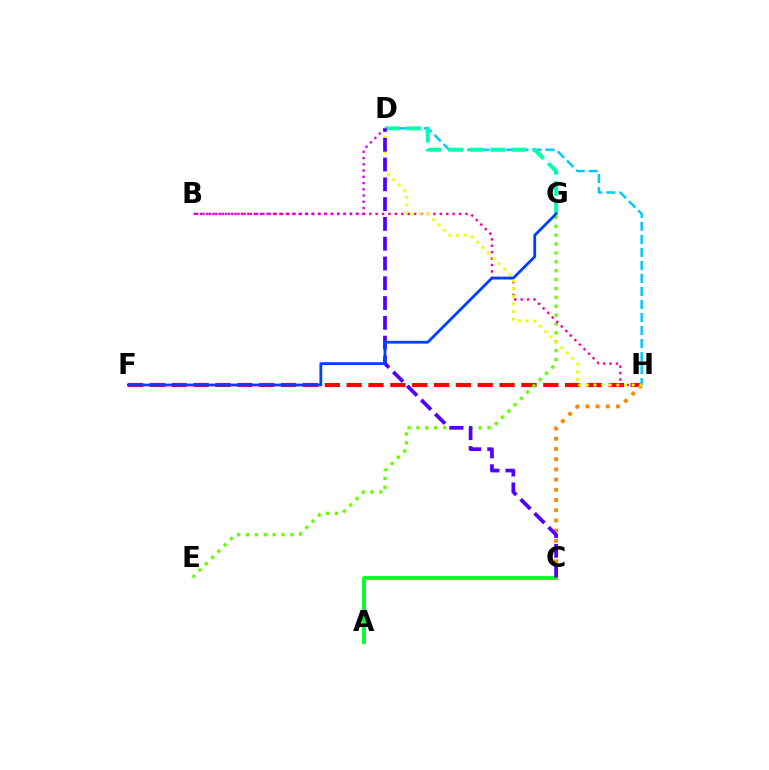{('F', 'H'): [{'color': '#ff0000', 'line_style': 'dashed', 'thickness': 2.97}], ('E', 'G'): [{'color': '#66ff00', 'line_style': 'dotted', 'thickness': 2.41}], ('B', 'H'): [{'color': '#ff00a0', 'line_style': 'dotted', 'thickness': 1.74}], ('C', 'H'): [{'color': '#ff8800', 'line_style': 'dotted', 'thickness': 2.77}], ('B', 'D'): [{'color': '#d600ff', 'line_style': 'dotted', 'thickness': 1.7}], ('D', 'H'): [{'color': '#00c7ff', 'line_style': 'dashed', 'thickness': 1.77}, {'color': '#eeff00', 'line_style': 'dotted', 'thickness': 2.08}], ('A', 'C'): [{'color': '#00ff27', 'line_style': 'solid', 'thickness': 2.76}], ('D', 'G'): [{'color': '#00ffaf', 'line_style': 'dashed', 'thickness': 2.87}], ('C', 'D'): [{'color': '#4f00ff', 'line_style': 'dashed', 'thickness': 2.69}], ('F', 'G'): [{'color': '#003fff', 'line_style': 'solid', 'thickness': 2.01}]}